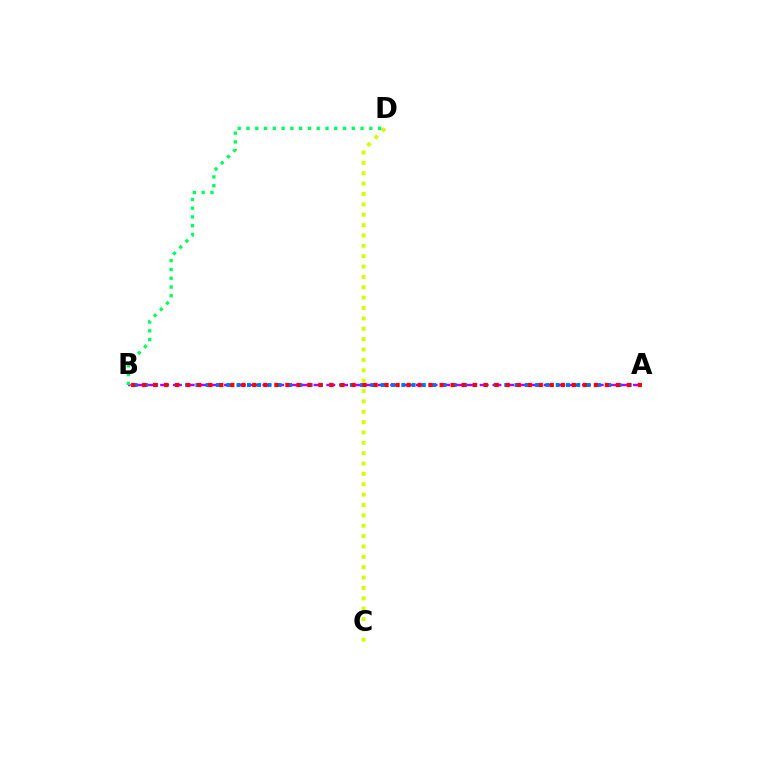{('A', 'B'): [{'color': '#b900ff', 'line_style': 'dashed', 'thickness': 1.74}, {'color': '#0074ff', 'line_style': 'dotted', 'thickness': 2.8}, {'color': '#ff0000', 'line_style': 'dotted', 'thickness': 2.99}], ('B', 'D'): [{'color': '#00ff5c', 'line_style': 'dotted', 'thickness': 2.38}], ('C', 'D'): [{'color': '#d1ff00', 'line_style': 'dotted', 'thickness': 2.82}]}